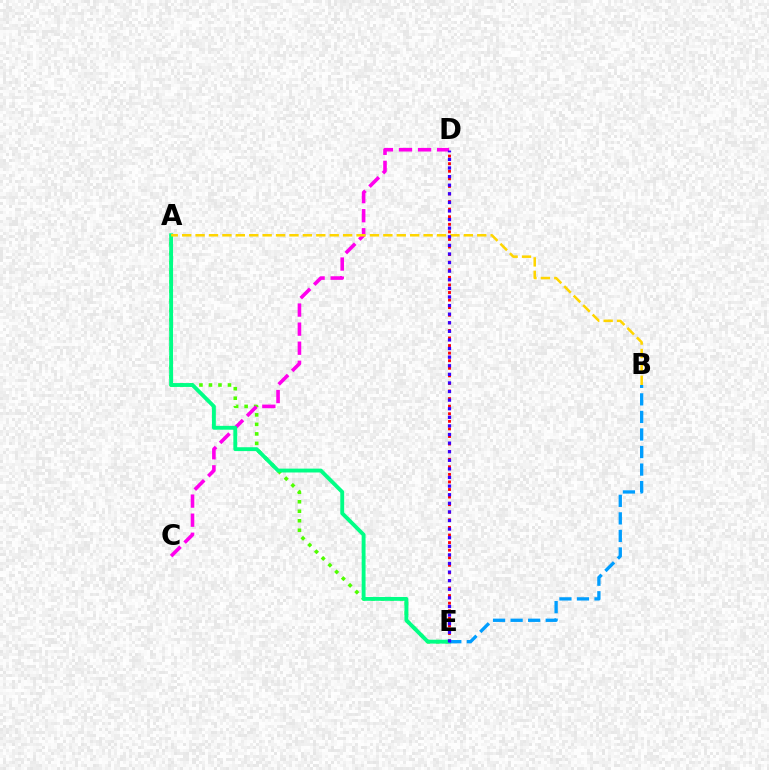{('A', 'E'): [{'color': '#4fff00', 'line_style': 'dotted', 'thickness': 2.58}, {'color': '#00ff86', 'line_style': 'solid', 'thickness': 2.78}], ('C', 'D'): [{'color': '#ff00ed', 'line_style': 'dashed', 'thickness': 2.59}], ('D', 'E'): [{'color': '#ff0000', 'line_style': 'dotted', 'thickness': 2.06}, {'color': '#3700ff', 'line_style': 'dotted', 'thickness': 2.34}], ('A', 'B'): [{'color': '#ffd500', 'line_style': 'dashed', 'thickness': 1.82}], ('B', 'E'): [{'color': '#009eff', 'line_style': 'dashed', 'thickness': 2.38}]}